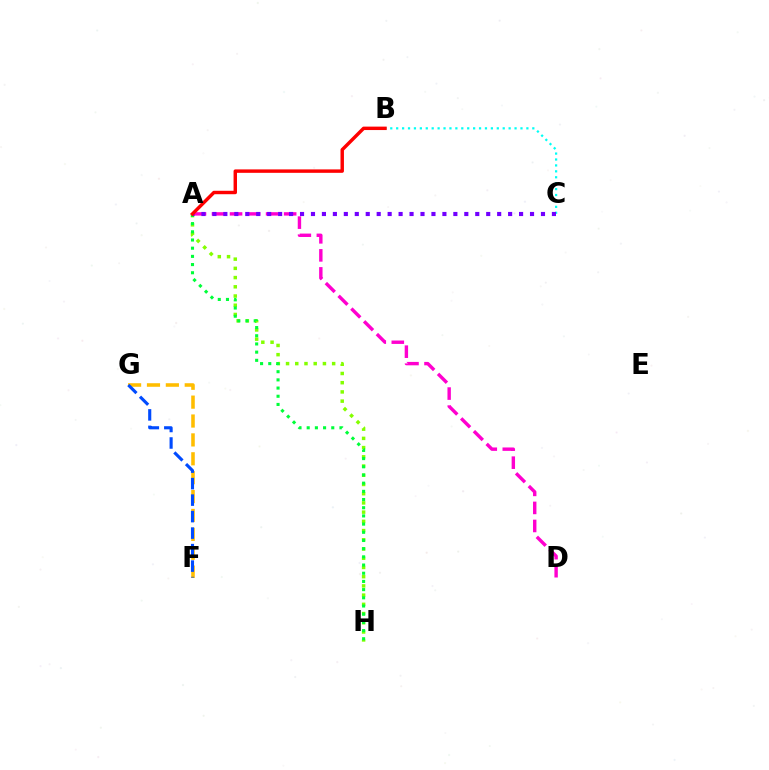{('A', 'H'): [{'color': '#84ff00', 'line_style': 'dotted', 'thickness': 2.51}, {'color': '#00ff39', 'line_style': 'dotted', 'thickness': 2.22}], ('F', 'G'): [{'color': '#ffbd00', 'line_style': 'dashed', 'thickness': 2.57}, {'color': '#004bff', 'line_style': 'dashed', 'thickness': 2.24}], ('A', 'D'): [{'color': '#ff00cf', 'line_style': 'dashed', 'thickness': 2.45}], ('B', 'C'): [{'color': '#00fff6', 'line_style': 'dotted', 'thickness': 1.61}], ('A', 'C'): [{'color': '#7200ff', 'line_style': 'dotted', 'thickness': 2.98}], ('A', 'B'): [{'color': '#ff0000', 'line_style': 'solid', 'thickness': 2.47}]}